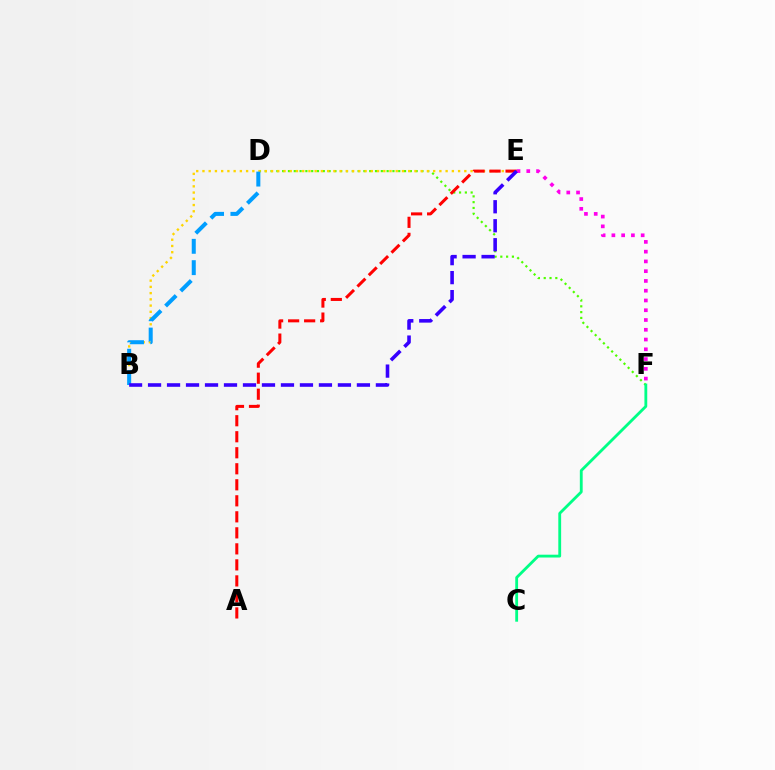{('D', 'F'): [{'color': '#4fff00', 'line_style': 'dotted', 'thickness': 1.58}], ('E', 'F'): [{'color': '#ff00ed', 'line_style': 'dotted', 'thickness': 2.65}], ('B', 'E'): [{'color': '#ffd500', 'line_style': 'dotted', 'thickness': 1.69}, {'color': '#3700ff', 'line_style': 'dashed', 'thickness': 2.58}], ('A', 'E'): [{'color': '#ff0000', 'line_style': 'dashed', 'thickness': 2.18}], ('C', 'F'): [{'color': '#00ff86', 'line_style': 'solid', 'thickness': 2.04}], ('B', 'D'): [{'color': '#009eff', 'line_style': 'dashed', 'thickness': 2.9}]}